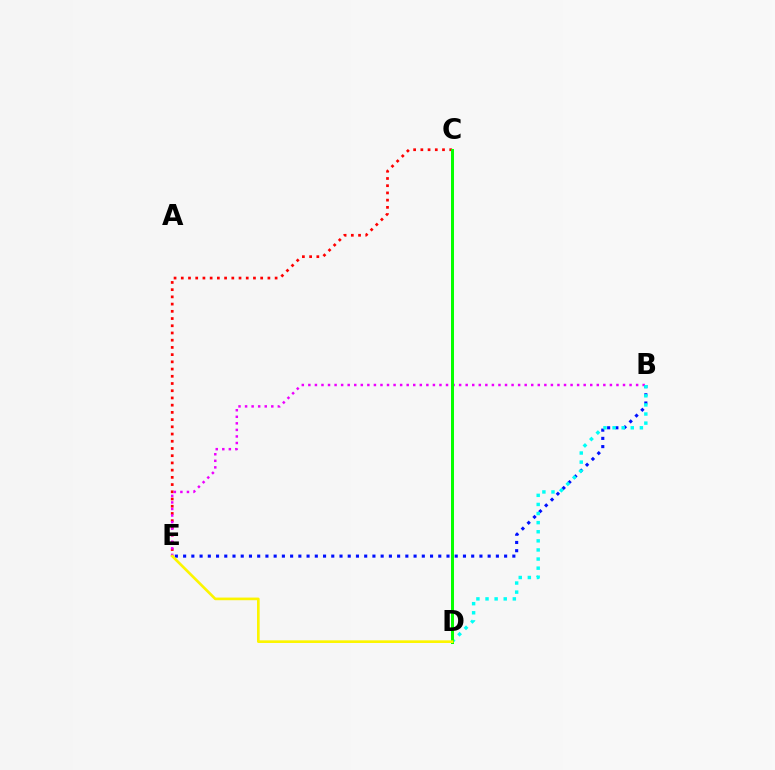{('C', 'E'): [{'color': '#ff0000', 'line_style': 'dotted', 'thickness': 1.96}], ('B', 'E'): [{'color': '#ee00ff', 'line_style': 'dotted', 'thickness': 1.78}, {'color': '#0010ff', 'line_style': 'dotted', 'thickness': 2.24}], ('B', 'D'): [{'color': '#00fff6', 'line_style': 'dotted', 'thickness': 2.47}], ('C', 'D'): [{'color': '#08ff00', 'line_style': 'solid', 'thickness': 2.16}], ('D', 'E'): [{'color': '#fcf500', 'line_style': 'solid', 'thickness': 1.91}]}